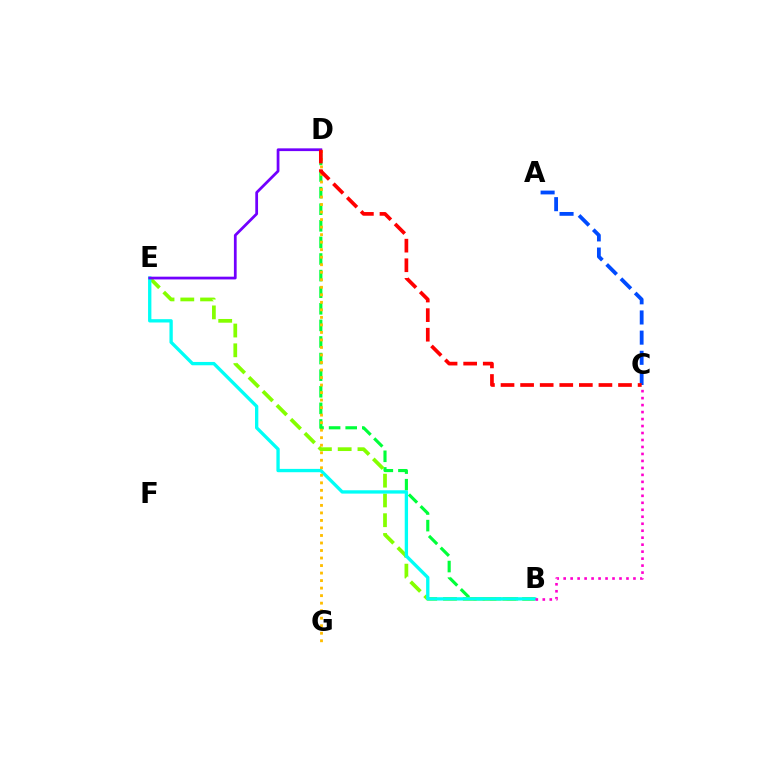{('B', 'D'): [{'color': '#00ff39', 'line_style': 'dashed', 'thickness': 2.25}], ('A', 'C'): [{'color': '#004bff', 'line_style': 'dashed', 'thickness': 2.74}], ('B', 'E'): [{'color': '#84ff00', 'line_style': 'dashed', 'thickness': 2.69}, {'color': '#00fff6', 'line_style': 'solid', 'thickness': 2.39}], ('D', 'E'): [{'color': '#7200ff', 'line_style': 'solid', 'thickness': 1.98}], ('D', 'G'): [{'color': '#ffbd00', 'line_style': 'dotted', 'thickness': 2.04}], ('C', 'D'): [{'color': '#ff0000', 'line_style': 'dashed', 'thickness': 2.66}], ('B', 'C'): [{'color': '#ff00cf', 'line_style': 'dotted', 'thickness': 1.9}]}